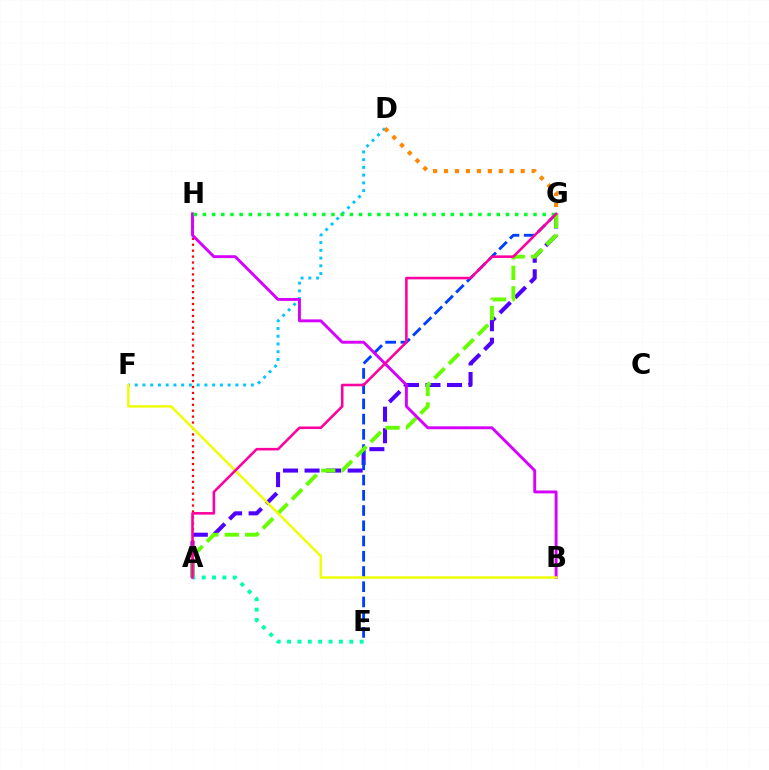{('A', 'H'): [{'color': '#ff0000', 'line_style': 'dotted', 'thickness': 1.61}], ('A', 'G'): [{'color': '#4f00ff', 'line_style': 'dashed', 'thickness': 2.93}, {'color': '#66ff00', 'line_style': 'dashed', 'thickness': 2.79}, {'color': '#ff00a0', 'line_style': 'solid', 'thickness': 1.85}], ('A', 'E'): [{'color': '#00ffaf', 'line_style': 'dotted', 'thickness': 2.82}], ('E', 'G'): [{'color': '#003fff', 'line_style': 'dashed', 'thickness': 2.07}], ('D', 'F'): [{'color': '#00c7ff', 'line_style': 'dotted', 'thickness': 2.1}], ('B', 'H'): [{'color': '#d600ff', 'line_style': 'solid', 'thickness': 2.09}], ('B', 'F'): [{'color': '#eeff00', 'line_style': 'solid', 'thickness': 1.77}], ('G', 'H'): [{'color': '#00ff27', 'line_style': 'dotted', 'thickness': 2.5}], ('D', 'G'): [{'color': '#ff8800', 'line_style': 'dotted', 'thickness': 2.98}]}